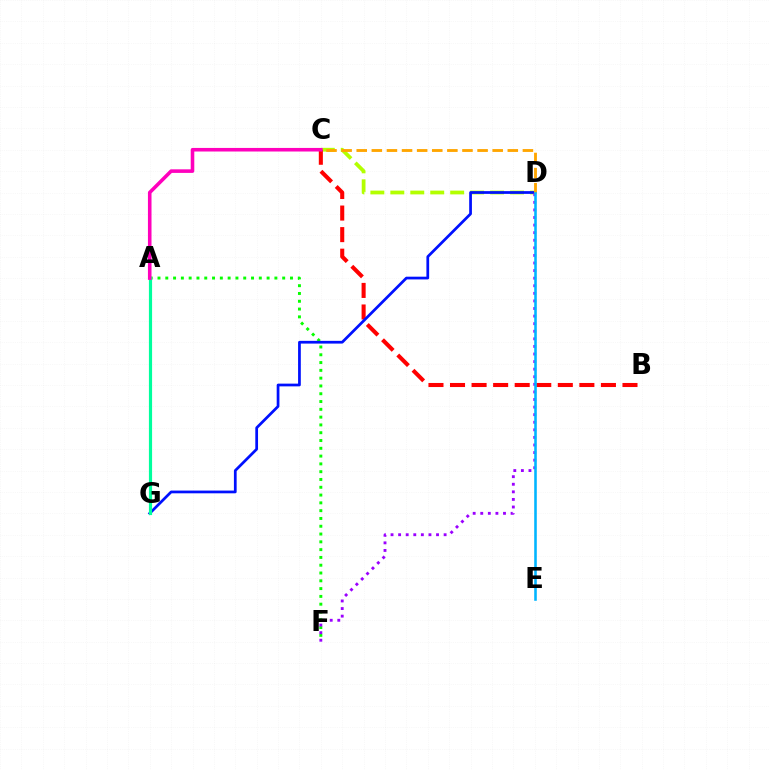{('A', 'F'): [{'color': '#08ff00', 'line_style': 'dotted', 'thickness': 2.12}], ('C', 'D'): [{'color': '#b3ff00', 'line_style': 'dashed', 'thickness': 2.71}, {'color': '#ffa500', 'line_style': 'dashed', 'thickness': 2.05}], ('B', 'C'): [{'color': '#ff0000', 'line_style': 'dashed', 'thickness': 2.93}], ('D', 'G'): [{'color': '#0010ff', 'line_style': 'solid', 'thickness': 1.97}], ('A', 'G'): [{'color': '#00ff9d', 'line_style': 'solid', 'thickness': 2.28}], ('D', 'F'): [{'color': '#9b00ff', 'line_style': 'dotted', 'thickness': 2.06}], ('A', 'C'): [{'color': '#ff00bd', 'line_style': 'solid', 'thickness': 2.58}], ('D', 'E'): [{'color': '#00b5ff', 'line_style': 'solid', 'thickness': 1.86}]}